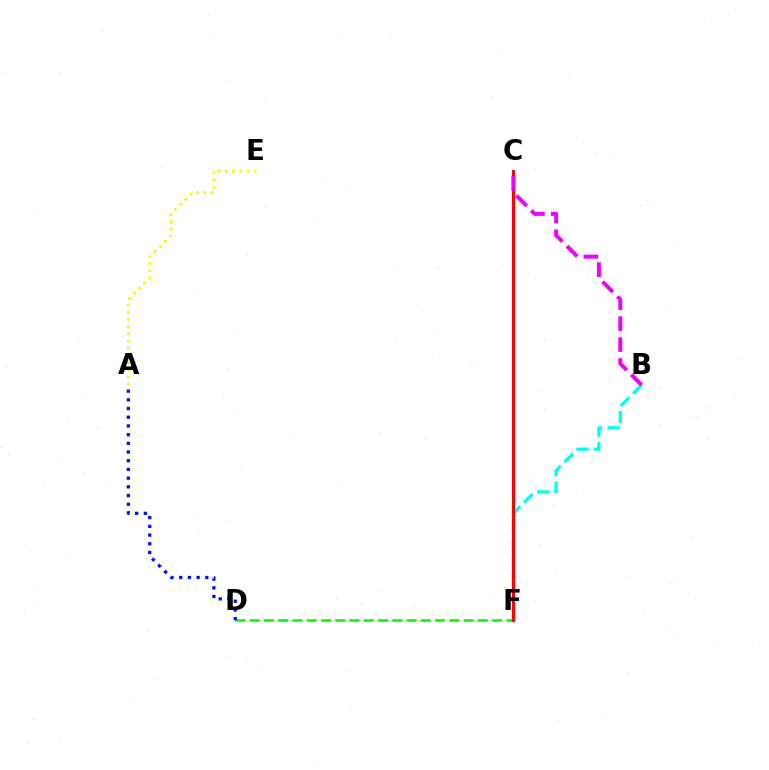{('B', 'F'): [{'color': '#00fff6', 'line_style': 'dashed', 'thickness': 2.37}], ('D', 'F'): [{'color': '#08ff00', 'line_style': 'dashed', 'thickness': 1.94}], ('A', 'D'): [{'color': '#0010ff', 'line_style': 'dotted', 'thickness': 2.36}], ('A', 'E'): [{'color': '#fcf500', 'line_style': 'dotted', 'thickness': 1.96}], ('C', 'F'): [{'color': '#ff0000', 'line_style': 'solid', 'thickness': 2.22}], ('B', 'C'): [{'color': '#ee00ff', 'line_style': 'dashed', 'thickness': 2.85}]}